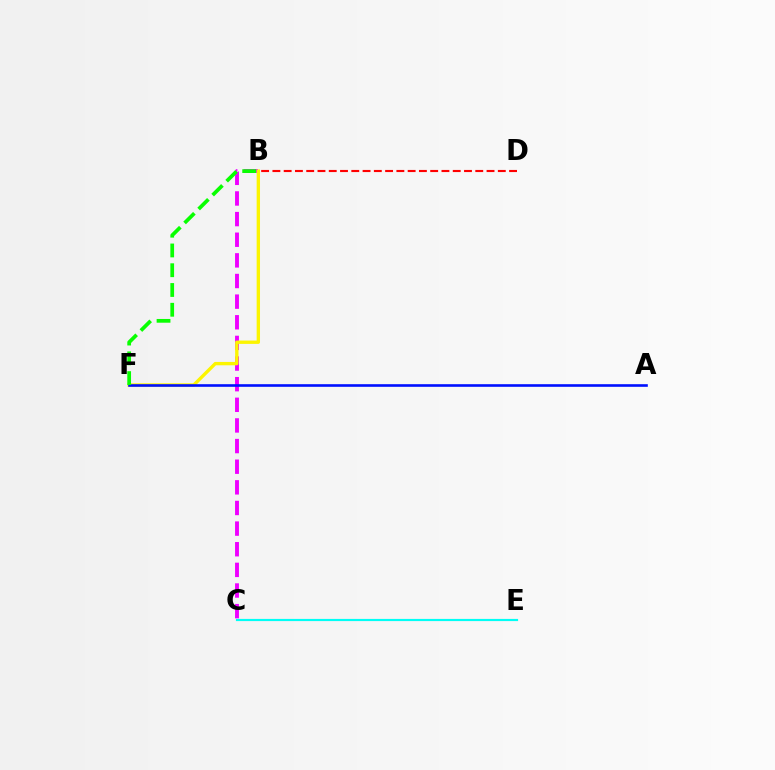{('B', 'C'): [{'color': '#ee00ff', 'line_style': 'dashed', 'thickness': 2.8}], ('C', 'E'): [{'color': '#00fff6', 'line_style': 'solid', 'thickness': 1.57}], ('B', 'D'): [{'color': '#ff0000', 'line_style': 'dashed', 'thickness': 1.53}], ('B', 'F'): [{'color': '#fcf500', 'line_style': 'solid', 'thickness': 2.41}, {'color': '#08ff00', 'line_style': 'dashed', 'thickness': 2.69}], ('A', 'F'): [{'color': '#0010ff', 'line_style': 'solid', 'thickness': 1.88}]}